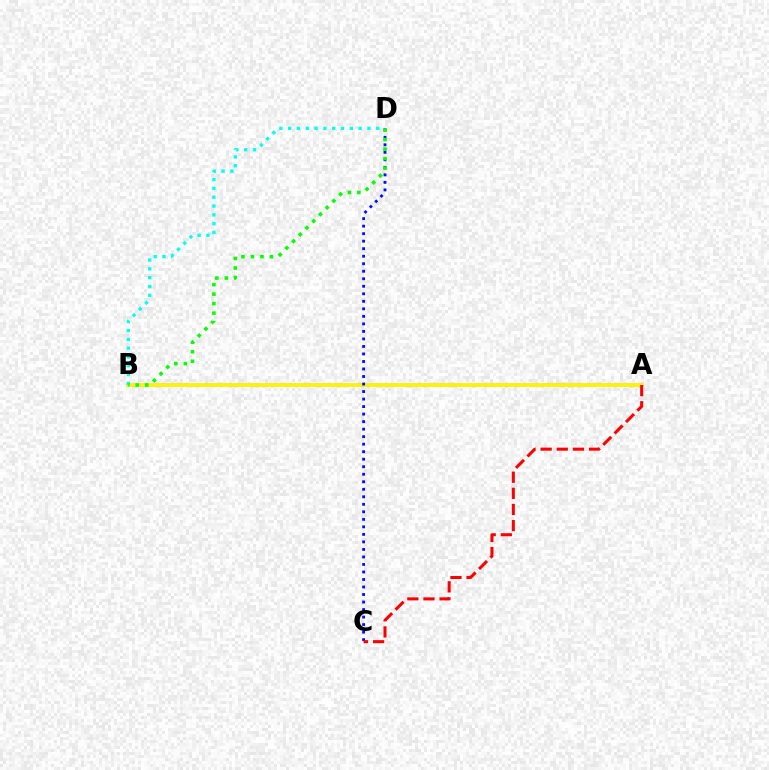{('A', 'B'): [{'color': '#ee00ff', 'line_style': 'solid', 'thickness': 1.72}, {'color': '#fcf500', 'line_style': 'solid', 'thickness': 2.58}], ('C', 'D'): [{'color': '#0010ff', 'line_style': 'dotted', 'thickness': 2.04}], ('B', 'D'): [{'color': '#00fff6', 'line_style': 'dotted', 'thickness': 2.39}, {'color': '#08ff00', 'line_style': 'dotted', 'thickness': 2.58}], ('A', 'C'): [{'color': '#ff0000', 'line_style': 'dashed', 'thickness': 2.19}]}